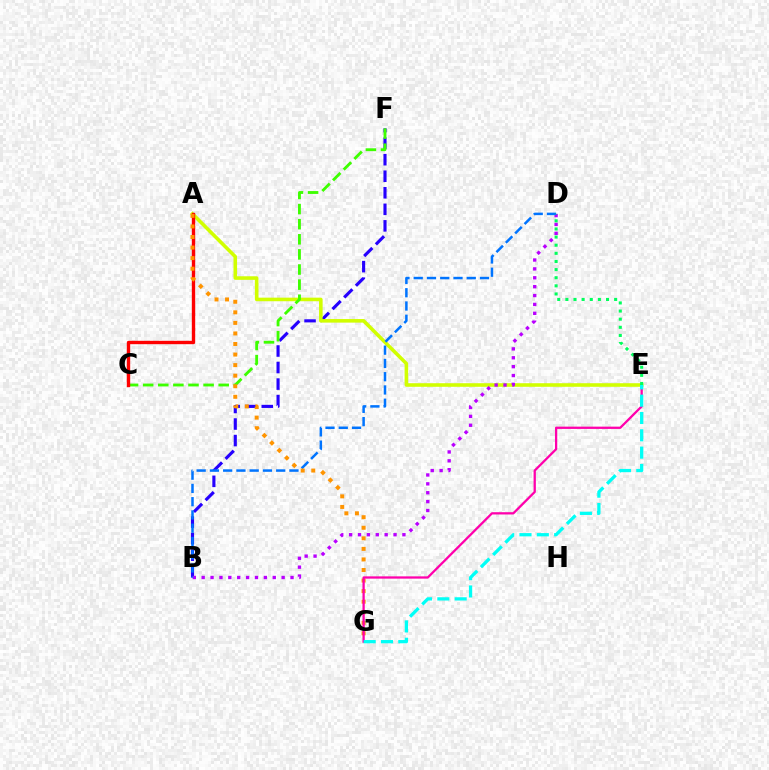{('B', 'F'): [{'color': '#2500ff', 'line_style': 'dashed', 'thickness': 2.25}], ('A', 'E'): [{'color': '#d1ff00', 'line_style': 'solid', 'thickness': 2.58}], ('B', 'D'): [{'color': '#b900ff', 'line_style': 'dotted', 'thickness': 2.41}, {'color': '#0074ff', 'line_style': 'dashed', 'thickness': 1.8}], ('C', 'F'): [{'color': '#3dff00', 'line_style': 'dashed', 'thickness': 2.05}], ('A', 'C'): [{'color': '#ff0000', 'line_style': 'solid', 'thickness': 2.43}], ('A', 'G'): [{'color': '#ff9400', 'line_style': 'dotted', 'thickness': 2.87}], ('E', 'G'): [{'color': '#ff00ac', 'line_style': 'solid', 'thickness': 1.64}, {'color': '#00fff6', 'line_style': 'dashed', 'thickness': 2.35}], ('D', 'E'): [{'color': '#00ff5c', 'line_style': 'dotted', 'thickness': 2.21}]}